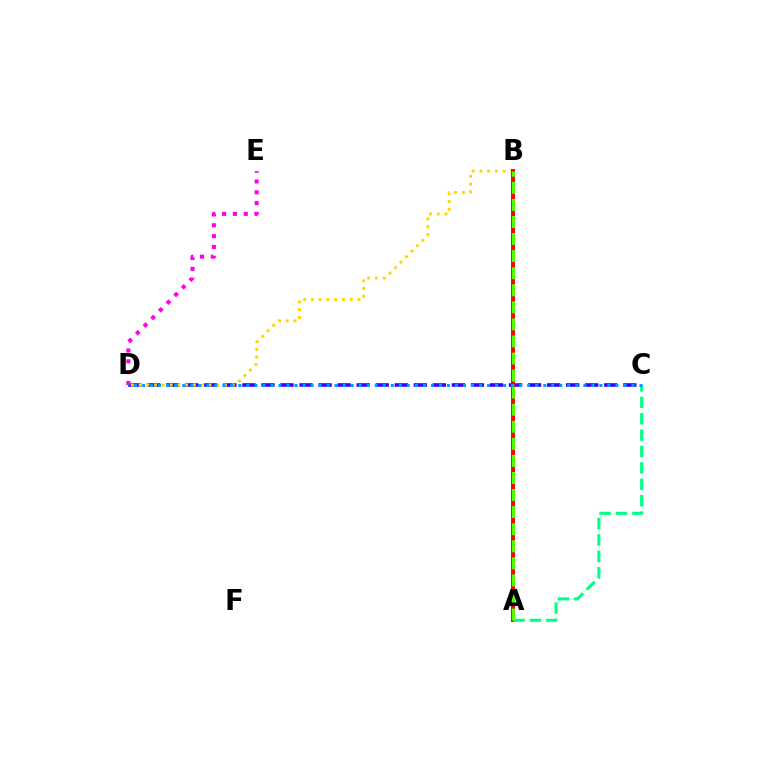{('C', 'D'): [{'color': '#3700ff', 'line_style': 'dashed', 'thickness': 2.59}, {'color': '#009eff', 'line_style': 'dotted', 'thickness': 2.18}], ('D', 'E'): [{'color': '#ff00ed', 'line_style': 'dotted', 'thickness': 2.94}], ('B', 'D'): [{'color': '#ffd500', 'line_style': 'dotted', 'thickness': 2.11}], ('A', 'B'): [{'color': '#ff0000', 'line_style': 'solid', 'thickness': 2.9}, {'color': '#4fff00', 'line_style': 'dashed', 'thickness': 2.32}], ('A', 'C'): [{'color': '#00ff86', 'line_style': 'dashed', 'thickness': 2.23}]}